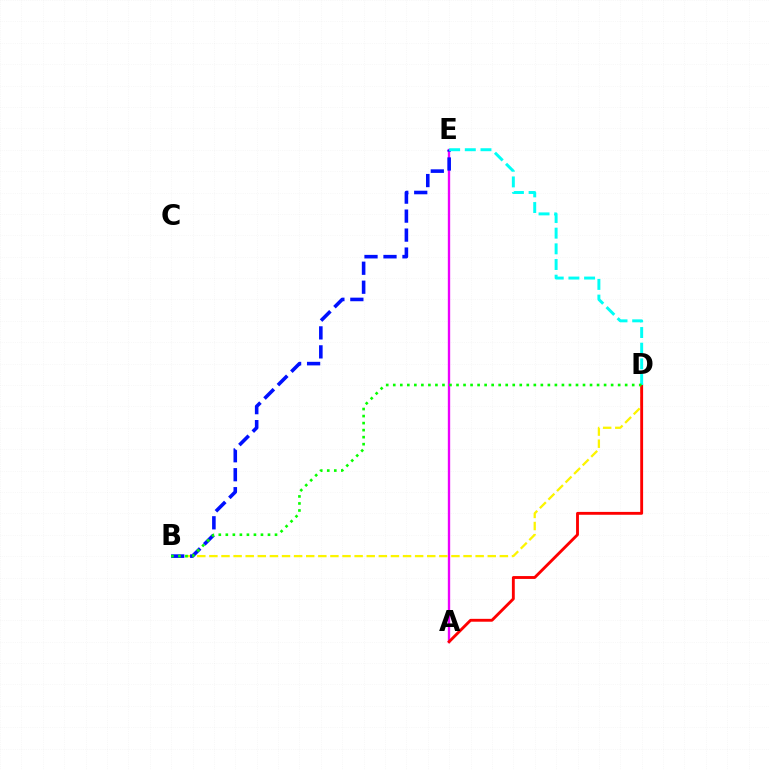{('A', 'E'): [{'color': '#ee00ff', 'line_style': 'solid', 'thickness': 1.7}], ('B', 'D'): [{'color': '#fcf500', 'line_style': 'dashed', 'thickness': 1.64}, {'color': '#08ff00', 'line_style': 'dotted', 'thickness': 1.91}], ('A', 'D'): [{'color': '#ff0000', 'line_style': 'solid', 'thickness': 2.06}], ('B', 'E'): [{'color': '#0010ff', 'line_style': 'dashed', 'thickness': 2.58}], ('D', 'E'): [{'color': '#00fff6', 'line_style': 'dashed', 'thickness': 2.13}]}